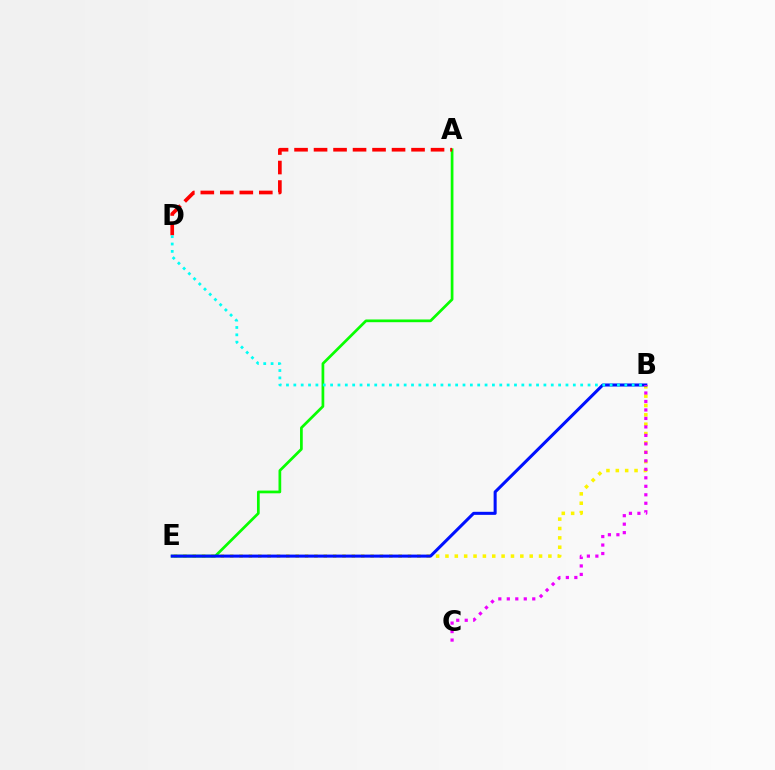{('B', 'E'): [{'color': '#fcf500', 'line_style': 'dotted', 'thickness': 2.54}, {'color': '#0010ff', 'line_style': 'solid', 'thickness': 2.19}], ('A', 'E'): [{'color': '#08ff00', 'line_style': 'solid', 'thickness': 1.96}], ('A', 'D'): [{'color': '#ff0000', 'line_style': 'dashed', 'thickness': 2.65}], ('B', 'D'): [{'color': '#00fff6', 'line_style': 'dotted', 'thickness': 2.0}], ('B', 'C'): [{'color': '#ee00ff', 'line_style': 'dotted', 'thickness': 2.3}]}